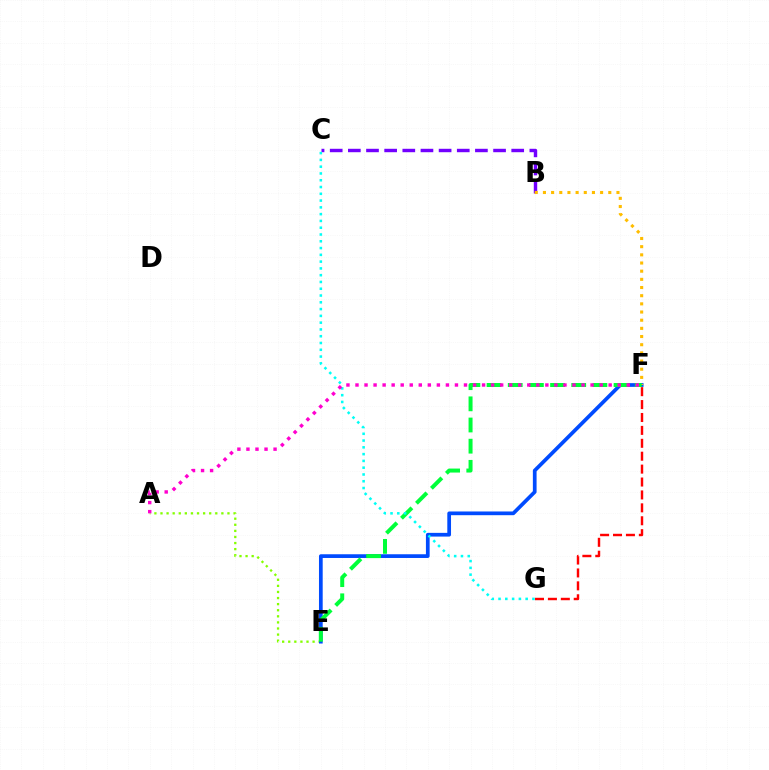{('B', 'C'): [{'color': '#7200ff', 'line_style': 'dashed', 'thickness': 2.47}], ('A', 'E'): [{'color': '#84ff00', 'line_style': 'dotted', 'thickness': 1.65}], ('E', 'F'): [{'color': '#004bff', 'line_style': 'solid', 'thickness': 2.68}, {'color': '#00ff39', 'line_style': 'dashed', 'thickness': 2.88}], ('B', 'F'): [{'color': '#ffbd00', 'line_style': 'dotted', 'thickness': 2.22}], ('F', 'G'): [{'color': '#ff0000', 'line_style': 'dashed', 'thickness': 1.75}], ('C', 'G'): [{'color': '#00fff6', 'line_style': 'dotted', 'thickness': 1.84}], ('A', 'F'): [{'color': '#ff00cf', 'line_style': 'dotted', 'thickness': 2.46}]}